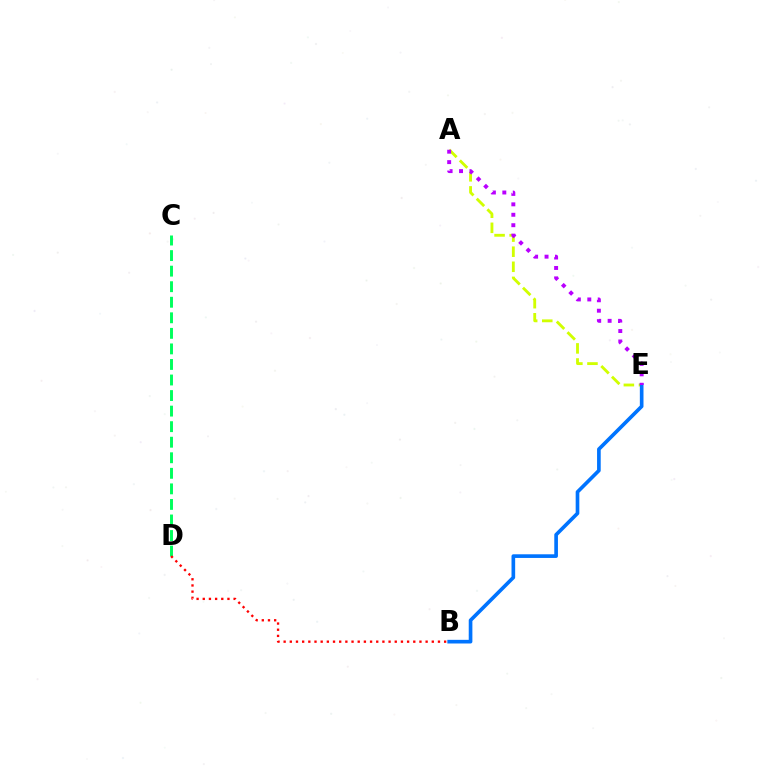{('A', 'E'): [{'color': '#d1ff00', 'line_style': 'dashed', 'thickness': 2.05}, {'color': '#b900ff', 'line_style': 'dotted', 'thickness': 2.83}], ('B', 'E'): [{'color': '#0074ff', 'line_style': 'solid', 'thickness': 2.63}], ('C', 'D'): [{'color': '#00ff5c', 'line_style': 'dashed', 'thickness': 2.11}], ('B', 'D'): [{'color': '#ff0000', 'line_style': 'dotted', 'thickness': 1.68}]}